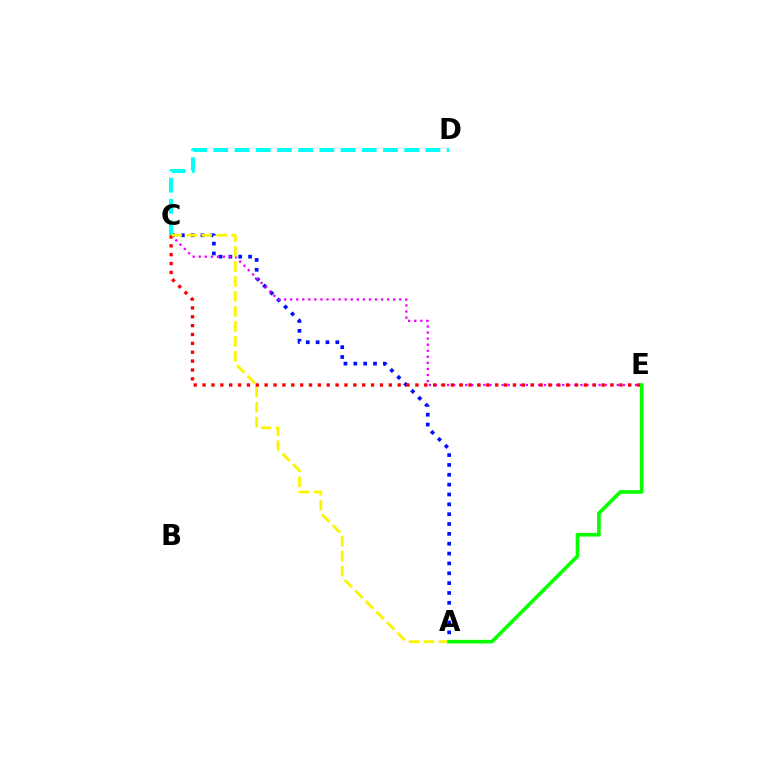{('A', 'C'): [{'color': '#0010ff', 'line_style': 'dotted', 'thickness': 2.68}, {'color': '#fcf500', 'line_style': 'dashed', 'thickness': 2.03}], ('C', 'E'): [{'color': '#ee00ff', 'line_style': 'dotted', 'thickness': 1.65}, {'color': '#ff0000', 'line_style': 'dotted', 'thickness': 2.41}], ('C', 'D'): [{'color': '#00fff6', 'line_style': 'dashed', 'thickness': 2.88}], ('A', 'E'): [{'color': '#08ff00', 'line_style': 'solid', 'thickness': 2.61}]}